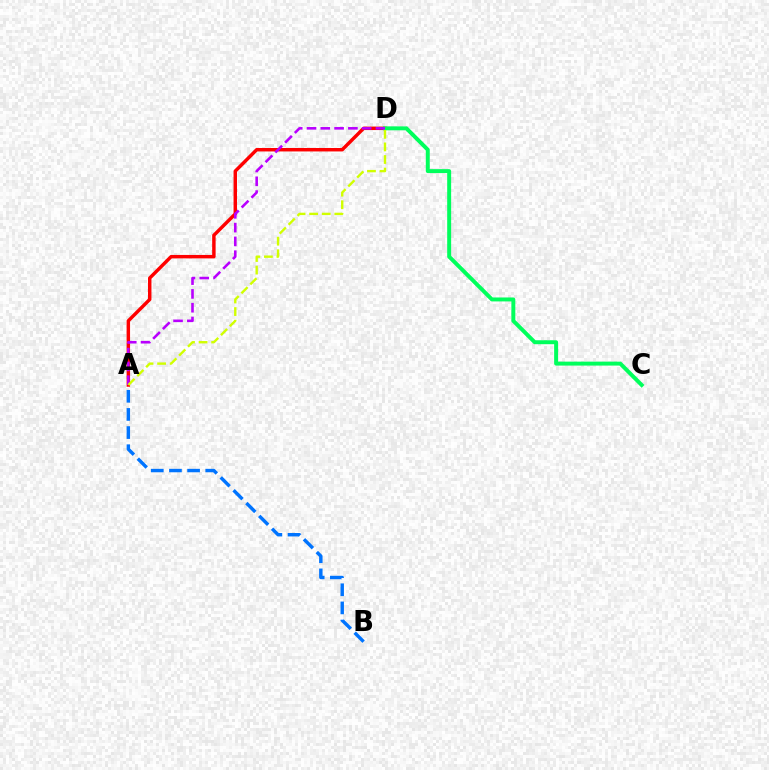{('A', 'B'): [{'color': '#0074ff', 'line_style': 'dashed', 'thickness': 2.46}], ('A', 'D'): [{'color': '#ff0000', 'line_style': 'solid', 'thickness': 2.48}, {'color': '#b900ff', 'line_style': 'dashed', 'thickness': 1.87}, {'color': '#d1ff00', 'line_style': 'dashed', 'thickness': 1.71}], ('C', 'D'): [{'color': '#00ff5c', 'line_style': 'solid', 'thickness': 2.85}]}